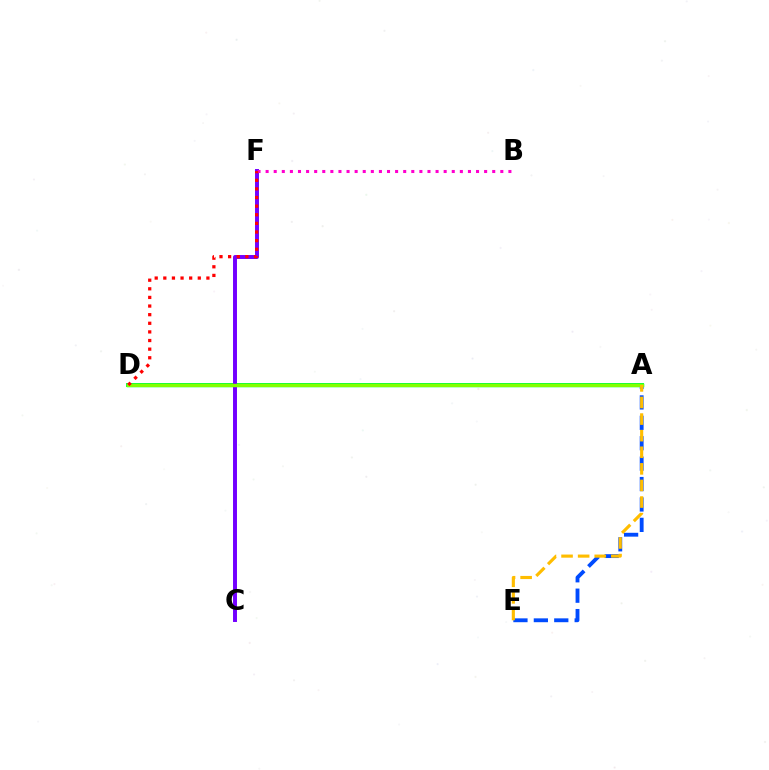{('A', 'D'): [{'color': '#00fff6', 'line_style': 'solid', 'thickness': 2.46}, {'color': '#00ff39', 'line_style': 'solid', 'thickness': 2.84}, {'color': '#84ff00', 'line_style': 'solid', 'thickness': 2.47}], ('A', 'E'): [{'color': '#004bff', 'line_style': 'dashed', 'thickness': 2.77}, {'color': '#ffbd00', 'line_style': 'dashed', 'thickness': 2.25}], ('C', 'F'): [{'color': '#7200ff', 'line_style': 'solid', 'thickness': 2.85}], ('B', 'F'): [{'color': '#ff00cf', 'line_style': 'dotted', 'thickness': 2.2}], ('D', 'F'): [{'color': '#ff0000', 'line_style': 'dotted', 'thickness': 2.34}]}